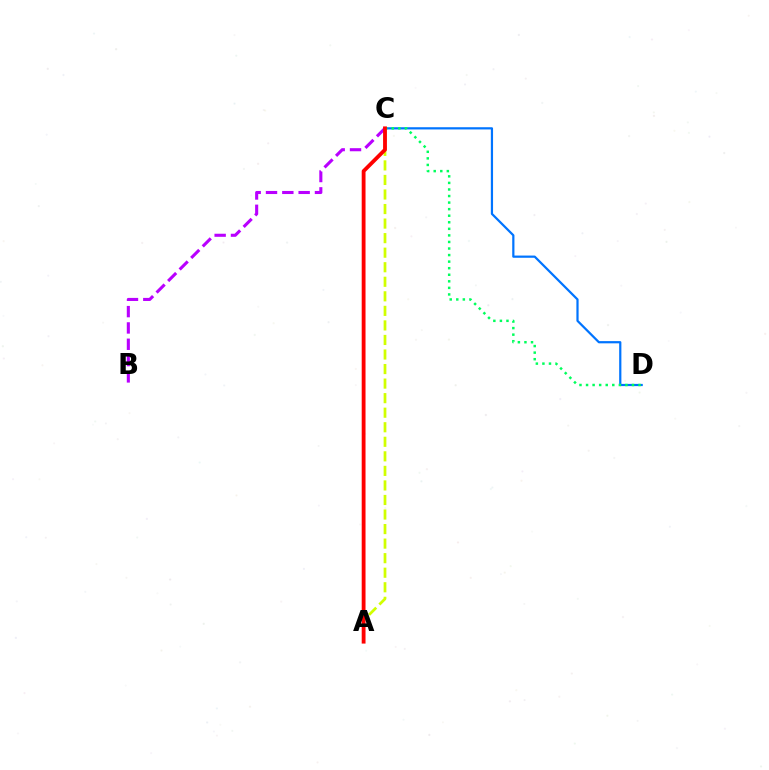{('C', 'D'): [{'color': '#0074ff', 'line_style': 'solid', 'thickness': 1.6}, {'color': '#00ff5c', 'line_style': 'dotted', 'thickness': 1.78}], ('A', 'C'): [{'color': '#d1ff00', 'line_style': 'dashed', 'thickness': 1.98}, {'color': '#ff0000', 'line_style': 'solid', 'thickness': 2.76}], ('B', 'C'): [{'color': '#b900ff', 'line_style': 'dashed', 'thickness': 2.22}]}